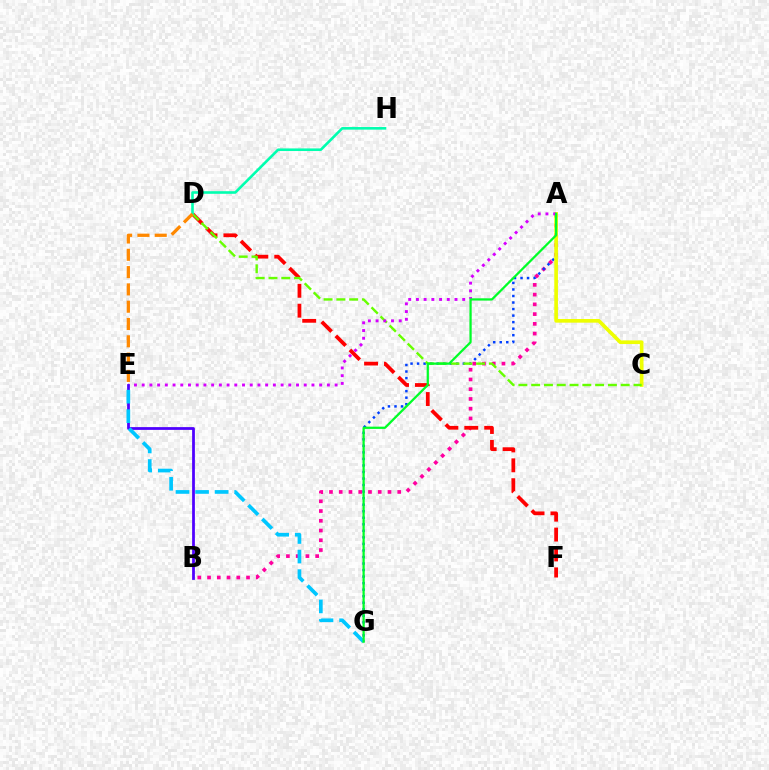{('A', 'B'): [{'color': '#ff00a0', 'line_style': 'dotted', 'thickness': 2.65}], ('A', 'G'): [{'color': '#003fff', 'line_style': 'dotted', 'thickness': 1.78}, {'color': '#00ff27', 'line_style': 'solid', 'thickness': 1.62}], ('A', 'C'): [{'color': '#eeff00', 'line_style': 'solid', 'thickness': 2.64}], ('D', 'F'): [{'color': '#ff0000', 'line_style': 'dashed', 'thickness': 2.7}], ('C', 'D'): [{'color': '#66ff00', 'line_style': 'dashed', 'thickness': 1.74}], ('A', 'E'): [{'color': '#d600ff', 'line_style': 'dotted', 'thickness': 2.1}], ('B', 'E'): [{'color': '#4f00ff', 'line_style': 'solid', 'thickness': 1.99}], ('E', 'G'): [{'color': '#00c7ff', 'line_style': 'dashed', 'thickness': 2.66}], ('D', 'H'): [{'color': '#00ffaf', 'line_style': 'solid', 'thickness': 1.87}], ('D', 'E'): [{'color': '#ff8800', 'line_style': 'dashed', 'thickness': 2.35}]}